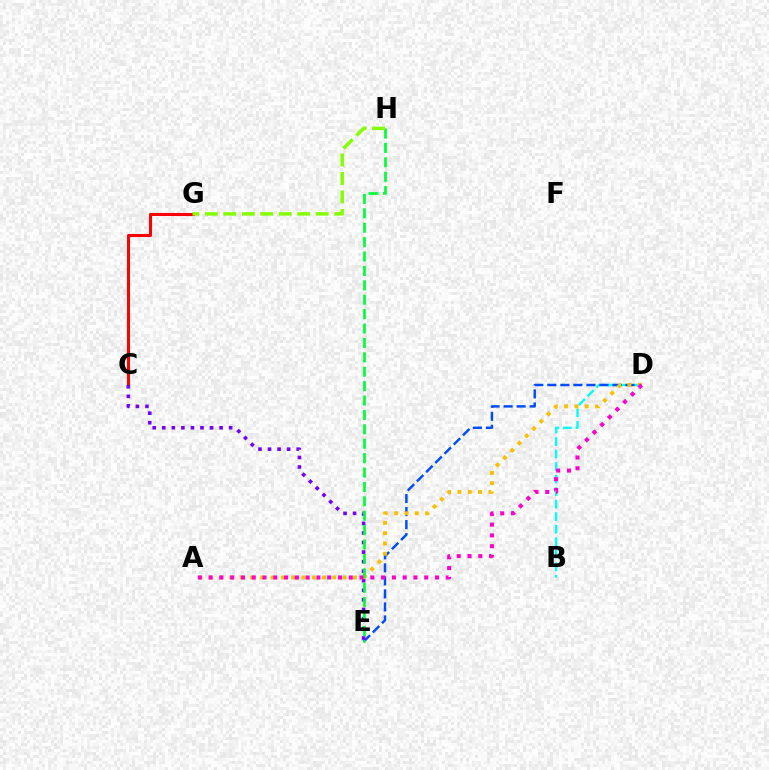{('B', 'D'): [{'color': '#00fff6', 'line_style': 'dashed', 'thickness': 1.7}], ('C', 'G'): [{'color': '#ff0000', 'line_style': 'solid', 'thickness': 2.21}], ('D', 'E'): [{'color': '#004bff', 'line_style': 'dashed', 'thickness': 1.77}], ('C', 'E'): [{'color': '#7200ff', 'line_style': 'dotted', 'thickness': 2.6}], ('A', 'D'): [{'color': '#ffbd00', 'line_style': 'dotted', 'thickness': 2.8}, {'color': '#ff00cf', 'line_style': 'dotted', 'thickness': 2.93}], ('E', 'H'): [{'color': '#00ff39', 'line_style': 'dashed', 'thickness': 1.96}], ('G', 'H'): [{'color': '#84ff00', 'line_style': 'dashed', 'thickness': 2.51}]}